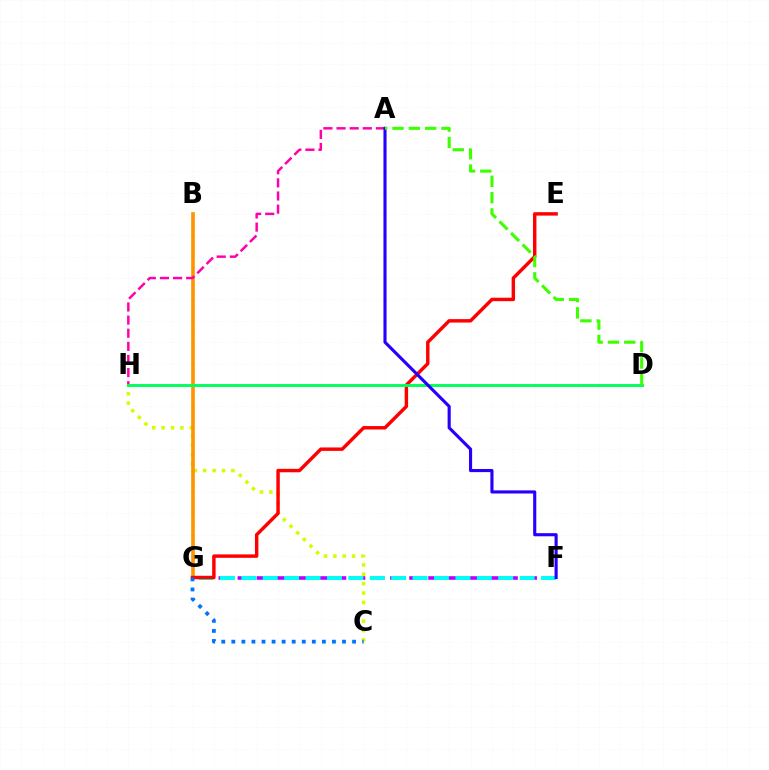{('F', 'G'): [{'color': '#b900ff', 'line_style': 'dashed', 'thickness': 2.59}, {'color': '#00fff6', 'line_style': 'dashed', 'thickness': 2.91}], ('C', 'H'): [{'color': '#d1ff00', 'line_style': 'dotted', 'thickness': 2.55}], ('B', 'G'): [{'color': '#ff9400', 'line_style': 'solid', 'thickness': 2.63}], ('E', 'G'): [{'color': '#ff0000', 'line_style': 'solid', 'thickness': 2.47}], ('A', 'H'): [{'color': '#ff00ac', 'line_style': 'dashed', 'thickness': 1.78}], ('D', 'H'): [{'color': '#00ff5c', 'line_style': 'solid', 'thickness': 2.09}], ('A', 'F'): [{'color': '#2500ff', 'line_style': 'solid', 'thickness': 2.25}], ('C', 'G'): [{'color': '#0074ff', 'line_style': 'dotted', 'thickness': 2.73}], ('A', 'D'): [{'color': '#3dff00', 'line_style': 'dashed', 'thickness': 2.22}]}